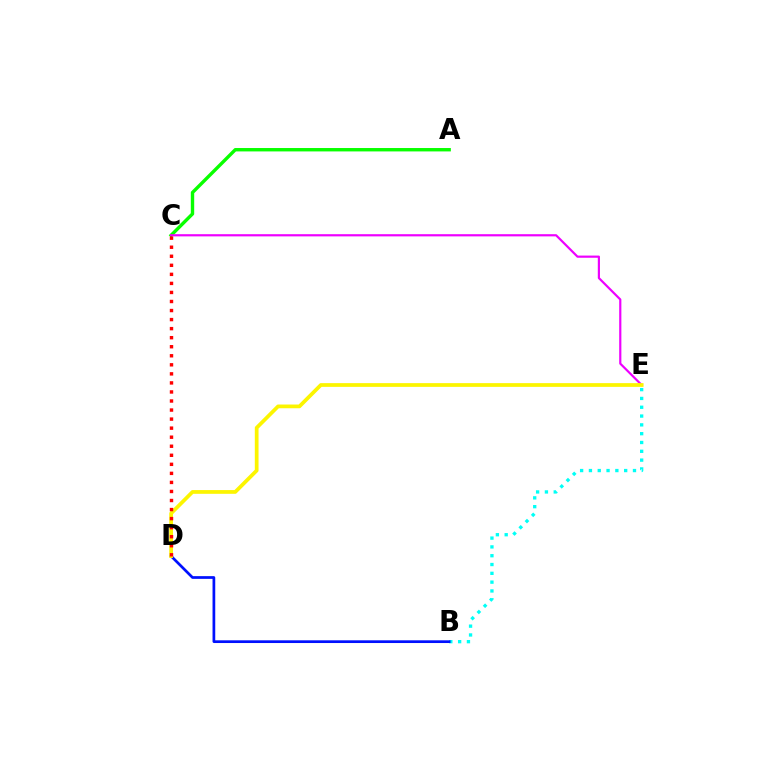{('B', 'E'): [{'color': '#00fff6', 'line_style': 'dotted', 'thickness': 2.39}], ('A', 'C'): [{'color': '#08ff00', 'line_style': 'solid', 'thickness': 2.44}], ('C', 'E'): [{'color': '#ee00ff', 'line_style': 'solid', 'thickness': 1.57}], ('B', 'D'): [{'color': '#0010ff', 'line_style': 'solid', 'thickness': 1.96}], ('D', 'E'): [{'color': '#fcf500', 'line_style': 'solid', 'thickness': 2.69}], ('C', 'D'): [{'color': '#ff0000', 'line_style': 'dotted', 'thickness': 2.46}]}